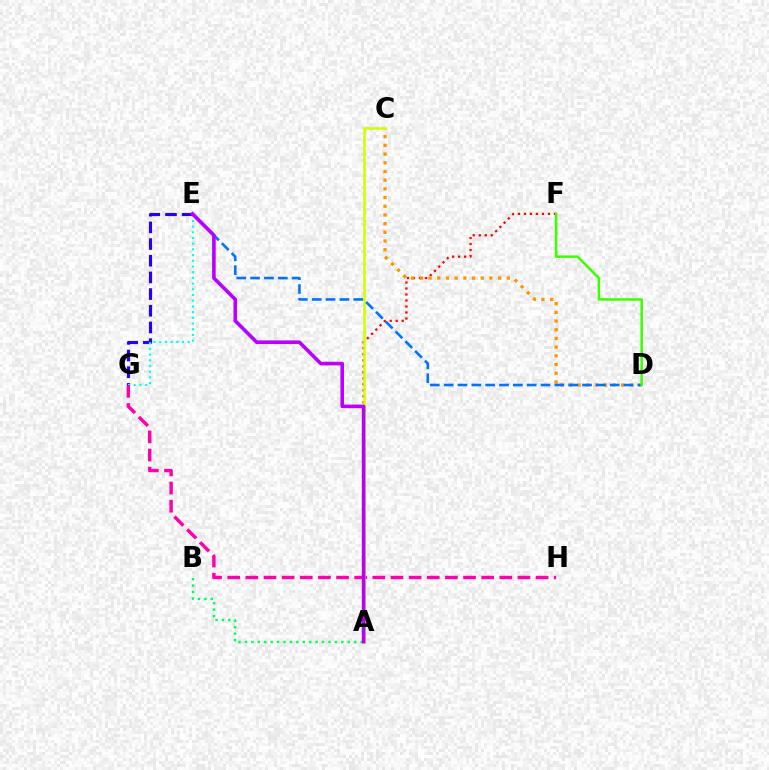{('A', 'F'): [{'color': '#ff0000', 'line_style': 'dotted', 'thickness': 1.63}], ('A', 'B'): [{'color': '#00ff5c', 'line_style': 'dotted', 'thickness': 1.75}], ('C', 'D'): [{'color': '#ff9400', 'line_style': 'dotted', 'thickness': 2.36}], ('E', 'G'): [{'color': '#2500ff', 'line_style': 'dashed', 'thickness': 2.27}, {'color': '#00fff6', 'line_style': 'dotted', 'thickness': 1.55}], ('G', 'H'): [{'color': '#ff00ac', 'line_style': 'dashed', 'thickness': 2.46}], ('A', 'C'): [{'color': '#d1ff00', 'line_style': 'solid', 'thickness': 1.85}], ('D', 'E'): [{'color': '#0074ff', 'line_style': 'dashed', 'thickness': 1.88}], ('D', 'F'): [{'color': '#3dff00', 'line_style': 'solid', 'thickness': 1.8}], ('A', 'E'): [{'color': '#b900ff', 'line_style': 'solid', 'thickness': 2.6}]}